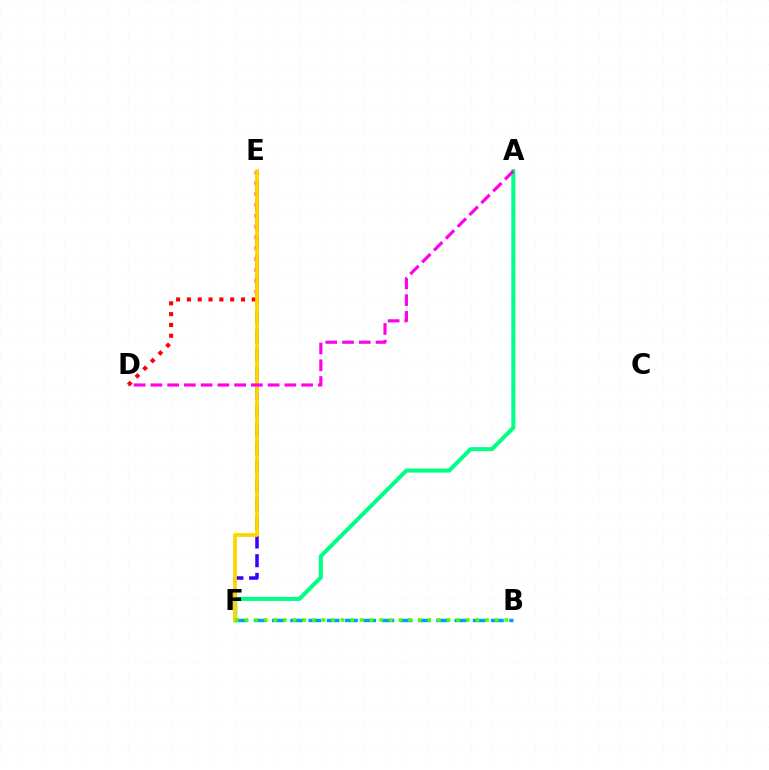{('E', 'F'): [{'color': '#3700ff', 'line_style': 'dashed', 'thickness': 2.54}, {'color': '#ffd500', 'line_style': 'solid', 'thickness': 2.71}], ('B', 'F'): [{'color': '#009eff', 'line_style': 'dashed', 'thickness': 2.48}, {'color': '#4fff00', 'line_style': 'dotted', 'thickness': 2.61}], ('A', 'F'): [{'color': '#00ff86', 'line_style': 'solid', 'thickness': 2.92}], ('D', 'E'): [{'color': '#ff0000', 'line_style': 'dotted', 'thickness': 2.94}], ('A', 'D'): [{'color': '#ff00ed', 'line_style': 'dashed', 'thickness': 2.27}]}